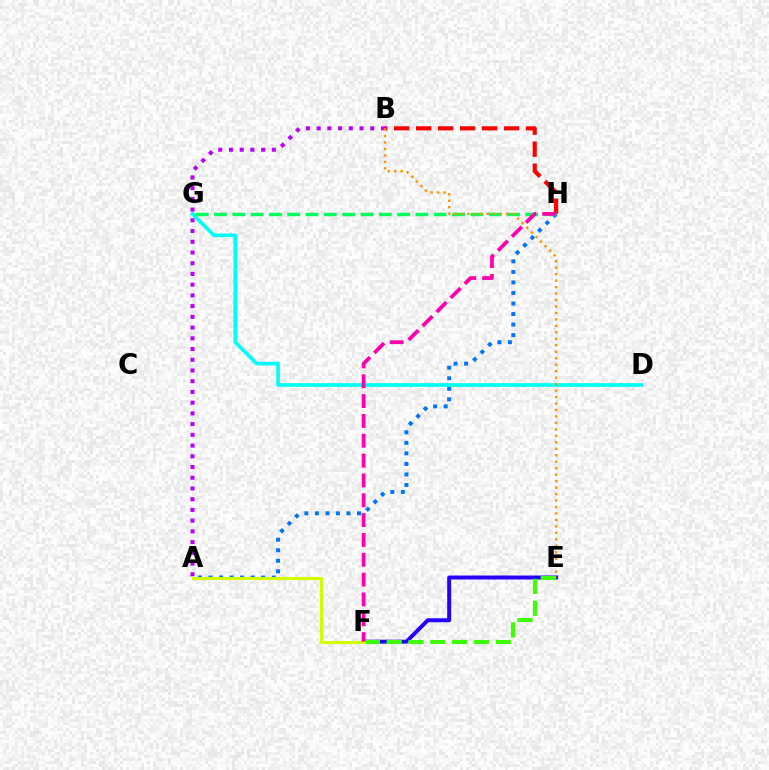{('D', 'G'): [{'color': '#00fff6', 'line_style': 'solid', 'thickness': 2.64}], ('A', 'H'): [{'color': '#0074ff', 'line_style': 'dotted', 'thickness': 2.86}], ('E', 'F'): [{'color': '#2500ff', 'line_style': 'solid', 'thickness': 2.85}, {'color': '#3dff00', 'line_style': 'dashed', 'thickness': 2.96}], ('B', 'H'): [{'color': '#ff0000', 'line_style': 'dashed', 'thickness': 2.99}], ('A', 'B'): [{'color': '#b900ff', 'line_style': 'dotted', 'thickness': 2.91}], ('A', 'F'): [{'color': '#d1ff00', 'line_style': 'solid', 'thickness': 2.2}], ('G', 'H'): [{'color': '#00ff5c', 'line_style': 'dashed', 'thickness': 2.49}], ('F', 'H'): [{'color': '#ff00ac', 'line_style': 'dashed', 'thickness': 2.69}], ('B', 'E'): [{'color': '#ff9400', 'line_style': 'dotted', 'thickness': 1.76}]}